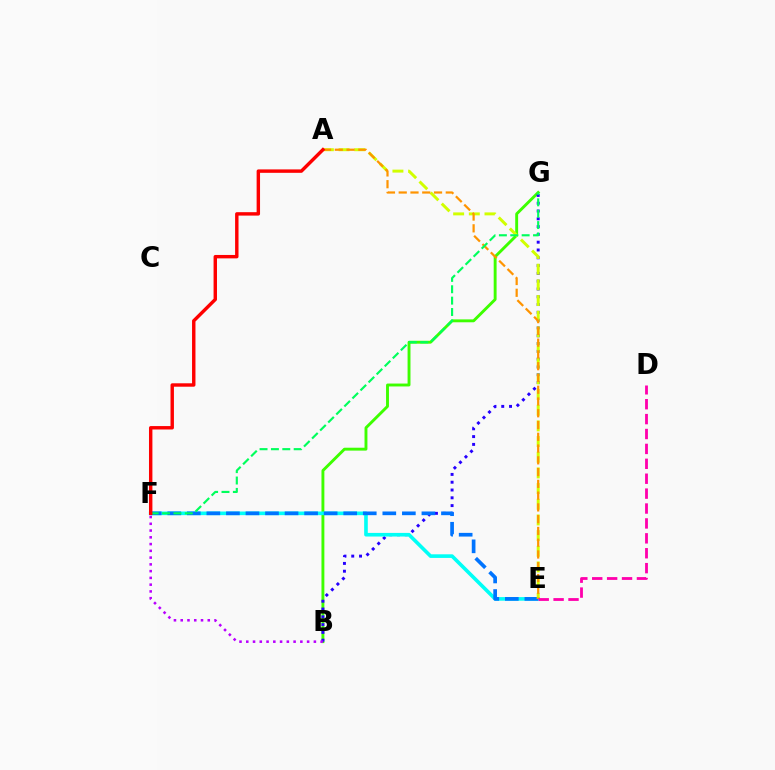{('B', 'G'): [{'color': '#3dff00', 'line_style': 'solid', 'thickness': 2.09}, {'color': '#2500ff', 'line_style': 'dotted', 'thickness': 2.12}], ('E', 'F'): [{'color': '#00fff6', 'line_style': 'solid', 'thickness': 2.61}, {'color': '#0074ff', 'line_style': 'dashed', 'thickness': 2.66}], ('B', 'F'): [{'color': '#b900ff', 'line_style': 'dotted', 'thickness': 1.84}], ('A', 'E'): [{'color': '#d1ff00', 'line_style': 'dashed', 'thickness': 2.13}, {'color': '#ff9400', 'line_style': 'dashed', 'thickness': 1.6}], ('D', 'E'): [{'color': '#ff00ac', 'line_style': 'dashed', 'thickness': 2.02}], ('F', 'G'): [{'color': '#00ff5c', 'line_style': 'dashed', 'thickness': 1.55}], ('A', 'F'): [{'color': '#ff0000', 'line_style': 'solid', 'thickness': 2.46}]}